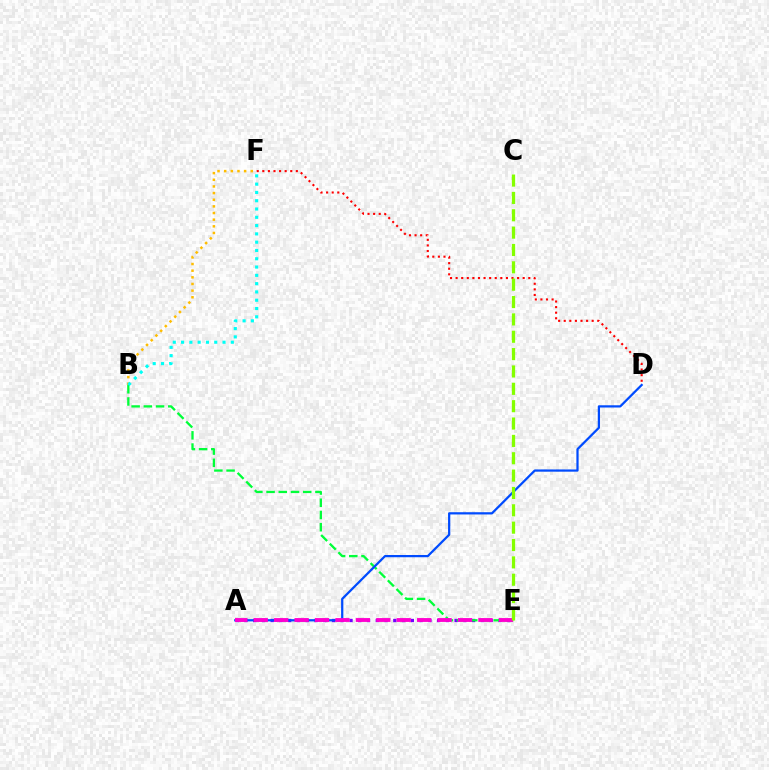{('B', 'F'): [{'color': '#ffbd00', 'line_style': 'dotted', 'thickness': 1.81}, {'color': '#00fff6', 'line_style': 'dotted', 'thickness': 2.25}], ('A', 'E'): [{'color': '#7200ff', 'line_style': 'dotted', 'thickness': 2.38}, {'color': '#ff00cf', 'line_style': 'dashed', 'thickness': 2.77}], ('B', 'E'): [{'color': '#00ff39', 'line_style': 'dashed', 'thickness': 1.66}], ('D', 'F'): [{'color': '#ff0000', 'line_style': 'dotted', 'thickness': 1.52}], ('A', 'D'): [{'color': '#004bff', 'line_style': 'solid', 'thickness': 1.61}], ('C', 'E'): [{'color': '#84ff00', 'line_style': 'dashed', 'thickness': 2.36}]}